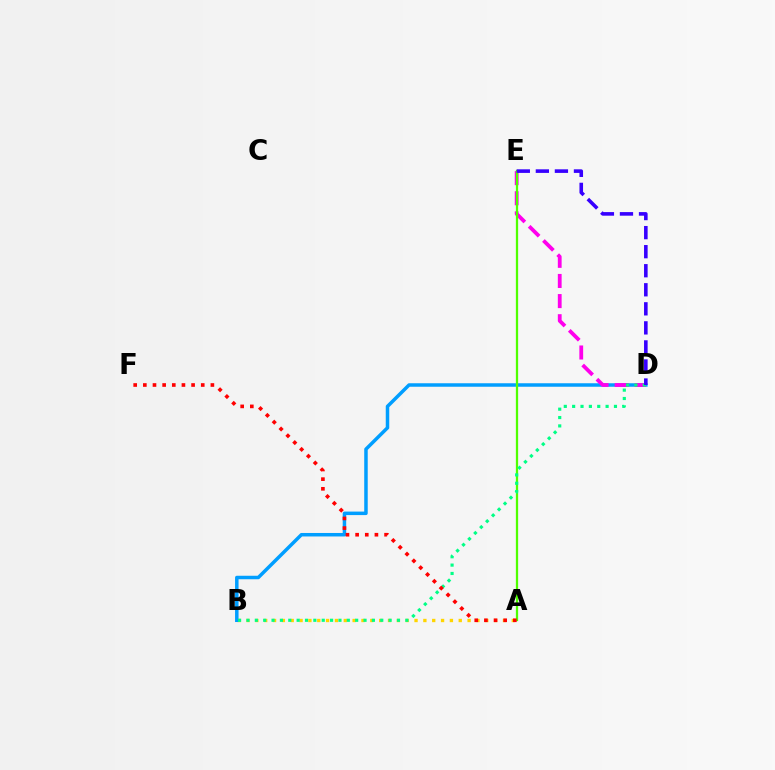{('A', 'B'): [{'color': '#ffd500', 'line_style': 'dotted', 'thickness': 2.4}], ('B', 'D'): [{'color': '#009eff', 'line_style': 'solid', 'thickness': 2.52}, {'color': '#00ff86', 'line_style': 'dotted', 'thickness': 2.27}], ('D', 'E'): [{'color': '#ff00ed', 'line_style': 'dashed', 'thickness': 2.73}, {'color': '#3700ff', 'line_style': 'dashed', 'thickness': 2.59}], ('A', 'E'): [{'color': '#4fff00', 'line_style': 'solid', 'thickness': 1.64}], ('A', 'F'): [{'color': '#ff0000', 'line_style': 'dotted', 'thickness': 2.62}]}